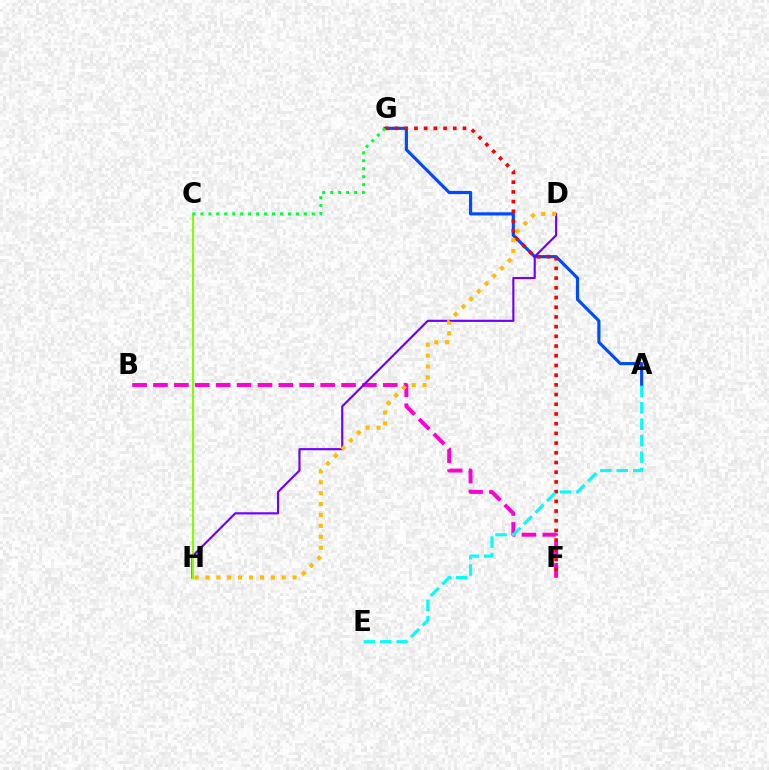{('B', 'F'): [{'color': '#ff00cf', 'line_style': 'dashed', 'thickness': 2.84}], ('A', 'G'): [{'color': '#004bff', 'line_style': 'solid', 'thickness': 2.28}], ('F', 'G'): [{'color': '#ff0000', 'line_style': 'dotted', 'thickness': 2.64}], ('D', 'H'): [{'color': '#7200ff', 'line_style': 'solid', 'thickness': 1.55}, {'color': '#ffbd00', 'line_style': 'dotted', 'thickness': 2.96}], ('C', 'H'): [{'color': '#84ff00', 'line_style': 'solid', 'thickness': 1.52}], ('A', 'E'): [{'color': '#00fff6', 'line_style': 'dashed', 'thickness': 2.23}], ('C', 'G'): [{'color': '#00ff39', 'line_style': 'dotted', 'thickness': 2.16}]}